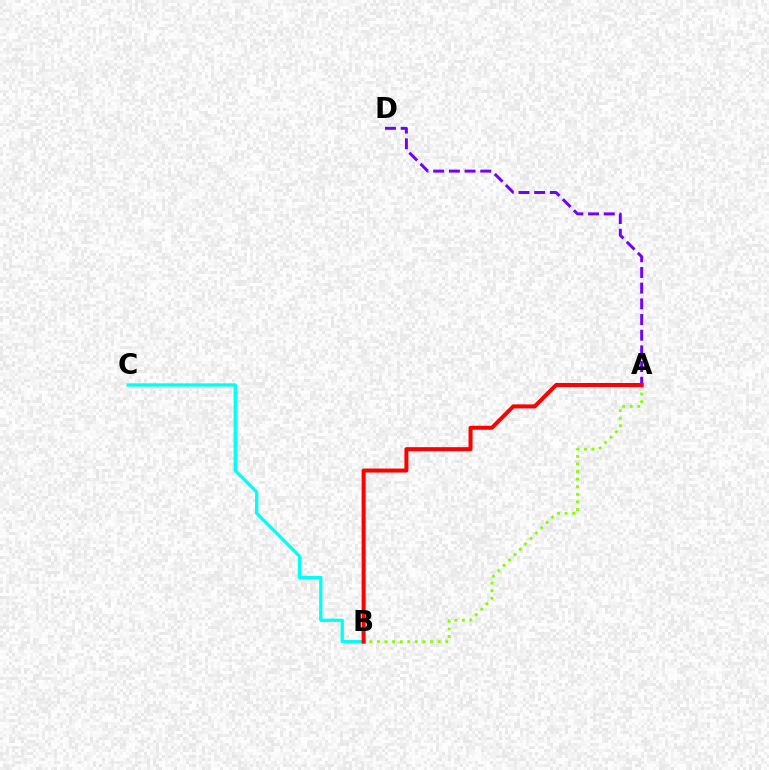{('A', 'D'): [{'color': '#7200ff', 'line_style': 'dashed', 'thickness': 2.13}], ('B', 'C'): [{'color': '#00fff6', 'line_style': 'solid', 'thickness': 2.38}], ('A', 'B'): [{'color': '#84ff00', 'line_style': 'dotted', 'thickness': 2.06}, {'color': '#ff0000', 'line_style': 'solid', 'thickness': 2.88}]}